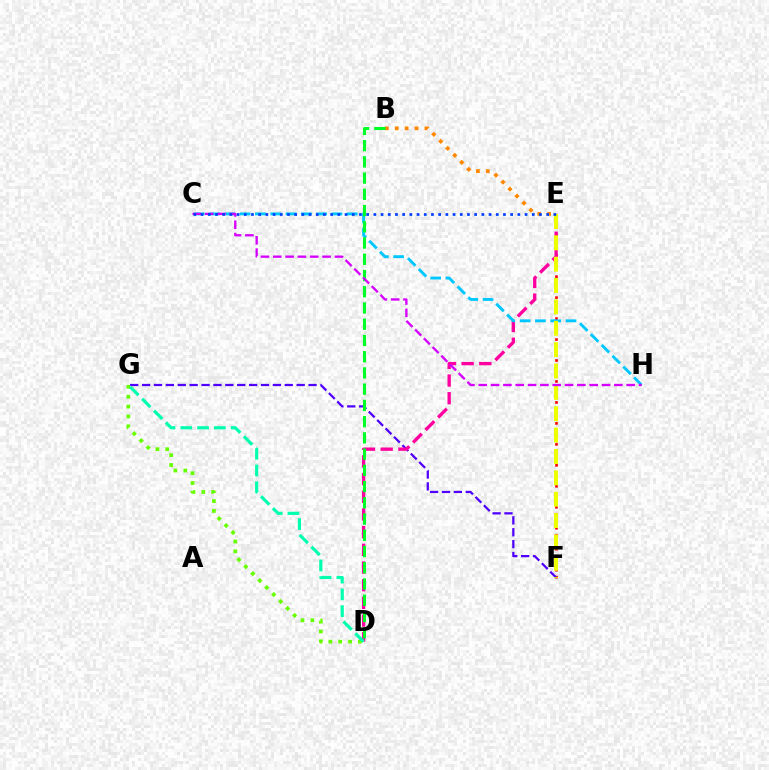{('E', 'F'): [{'color': '#ff0000', 'line_style': 'dotted', 'thickness': 1.9}, {'color': '#eeff00', 'line_style': 'dashed', 'thickness': 2.9}], ('F', 'G'): [{'color': '#4f00ff', 'line_style': 'dashed', 'thickness': 1.62}], ('D', 'E'): [{'color': '#ff00a0', 'line_style': 'dashed', 'thickness': 2.4}], ('C', 'H'): [{'color': '#00c7ff', 'line_style': 'dashed', 'thickness': 2.08}, {'color': '#d600ff', 'line_style': 'dashed', 'thickness': 1.67}], ('D', 'G'): [{'color': '#66ff00', 'line_style': 'dotted', 'thickness': 2.68}, {'color': '#00ffaf', 'line_style': 'dashed', 'thickness': 2.28}], ('B', 'E'): [{'color': '#ff8800', 'line_style': 'dotted', 'thickness': 2.69}], ('B', 'D'): [{'color': '#00ff27', 'line_style': 'dashed', 'thickness': 2.21}], ('C', 'E'): [{'color': '#003fff', 'line_style': 'dotted', 'thickness': 1.96}]}